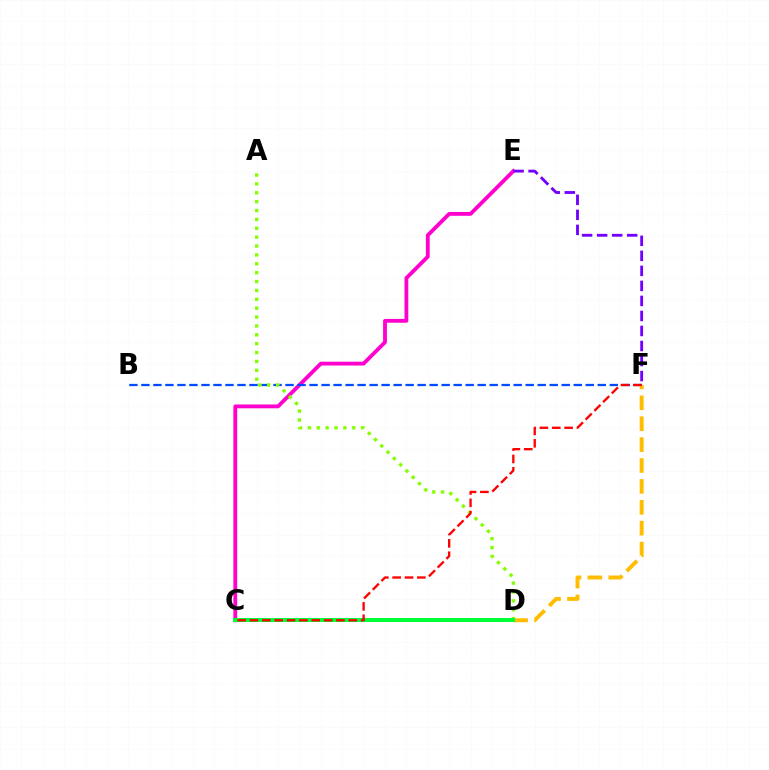{('C', 'E'): [{'color': '#ff00cf', 'line_style': 'solid', 'thickness': 2.75}], ('C', 'D'): [{'color': '#00fff6', 'line_style': 'dotted', 'thickness': 2.02}, {'color': '#00ff39', 'line_style': 'solid', 'thickness': 2.89}], ('E', 'F'): [{'color': '#7200ff', 'line_style': 'dashed', 'thickness': 2.04}], ('B', 'F'): [{'color': '#004bff', 'line_style': 'dashed', 'thickness': 1.63}], ('D', 'F'): [{'color': '#ffbd00', 'line_style': 'dashed', 'thickness': 2.84}], ('A', 'D'): [{'color': '#84ff00', 'line_style': 'dotted', 'thickness': 2.41}], ('C', 'F'): [{'color': '#ff0000', 'line_style': 'dashed', 'thickness': 1.68}]}